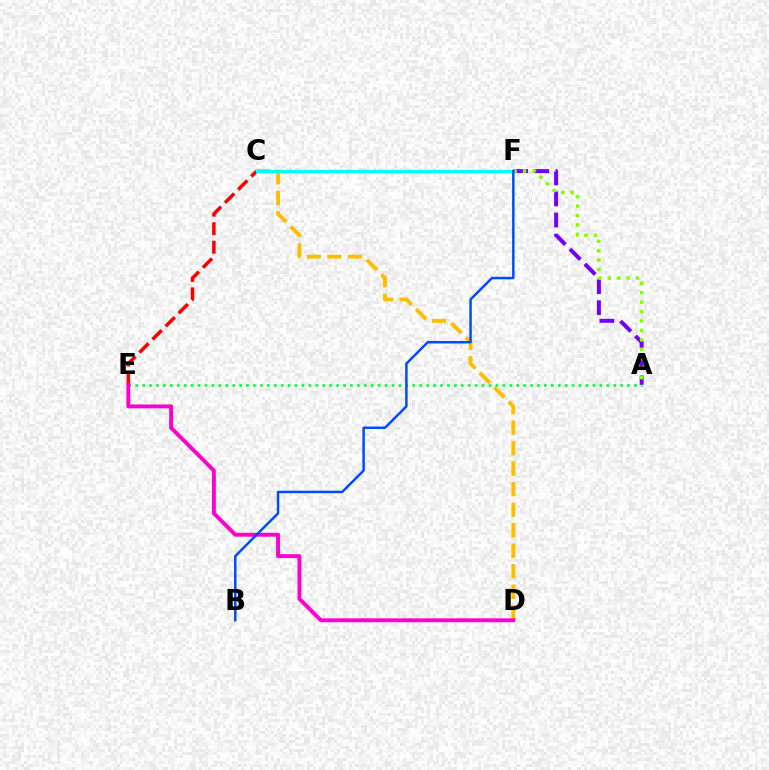{('C', 'D'): [{'color': '#ffbd00', 'line_style': 'dashed', 'thickness': 2.79}], ('A', 'F'): [{'color': '#7200ff', 'line_style': 'dashed', 'thickness': 2.86}, {'color': '#84ff00', 'line_style': 'dotted', 'thickness': 2.56}], ('A', 'E'): [{'color': '#00ff39', 'line_style': 'dotted', 'thickness': 1.88}], ('C', 'E'): [{'color': '#ff0000', 'line_style': 'dashed', 'thickness': 2.52}], ('D', 'E'): [{'color': '#ff00cf', 'line_style': 'solid', 'thickness': 2.82}], ('C', 'F'): [{'color': '#00fff6', 'line_style': 'solid', 'thickness': 2.37}], ('B', 'F'): [{'color': '#004bff', 'line_style': 'solid', 'thickness': 1.78}]}